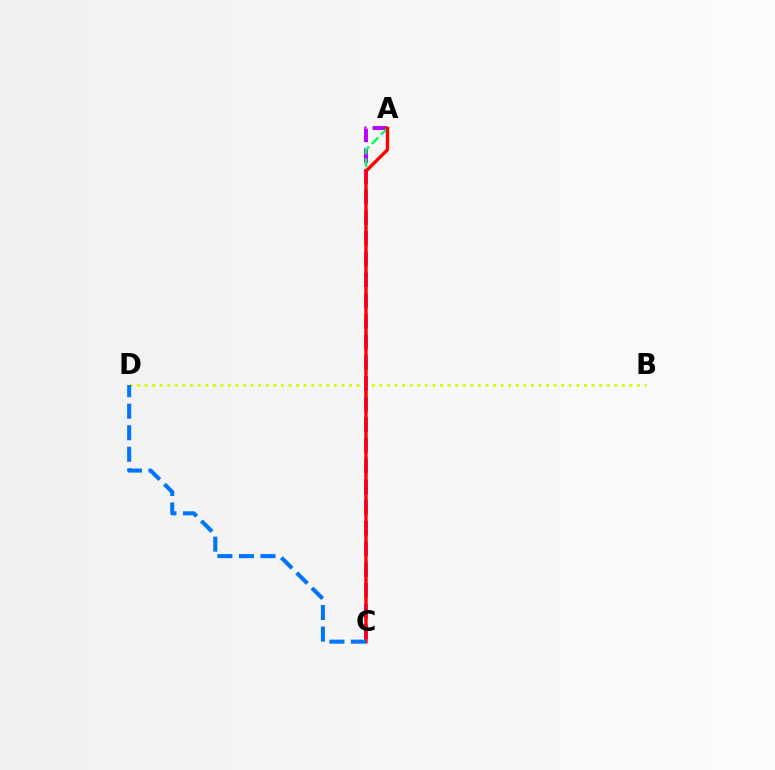{('B', 'D'): [{'color': '#d1ff00', 'line_style': 'dotted', 'thickness': 2.06}], ('A', 'C'): [{'color': '#b900ff', 'line_style': 'dashed', 'thickness': 2.81}, {'color': '#00ff5c', 'line_style': 'dashed', 'thickness': 1.76}, {'color': '#ff0000', 'line_style': 'solid', 'thickness': 2.42}], ('C', 'D'): [{'color': '#0074ff', 'line_style': 'dashed', 'thickness': 2.93}]}